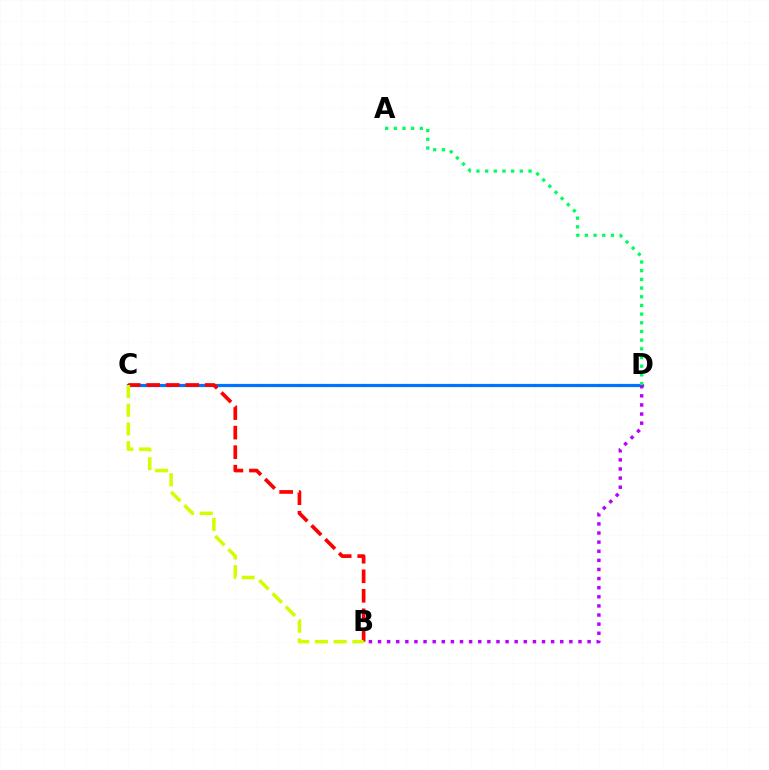{('C', 'D'): [{'color': '#0074ff', 'line_style': 'solid', 'thickness': 2.31}], ('B', 'C'): [{'color': '#ff0000', 'line_style': 'dashed', 'thickness': 2.65}, {'color': '#d1ff00', 'line_style': 'dashed', 'thickness': 2.54}], ('B', 'D'): [{'color': '#b900ff', 'line_style': 'dotted', 'thickness': 2.48}], ('A', 'D'): [{'color': '#00ff5c', 'line_style': 'dotted', 'thickness': 2.36}]}